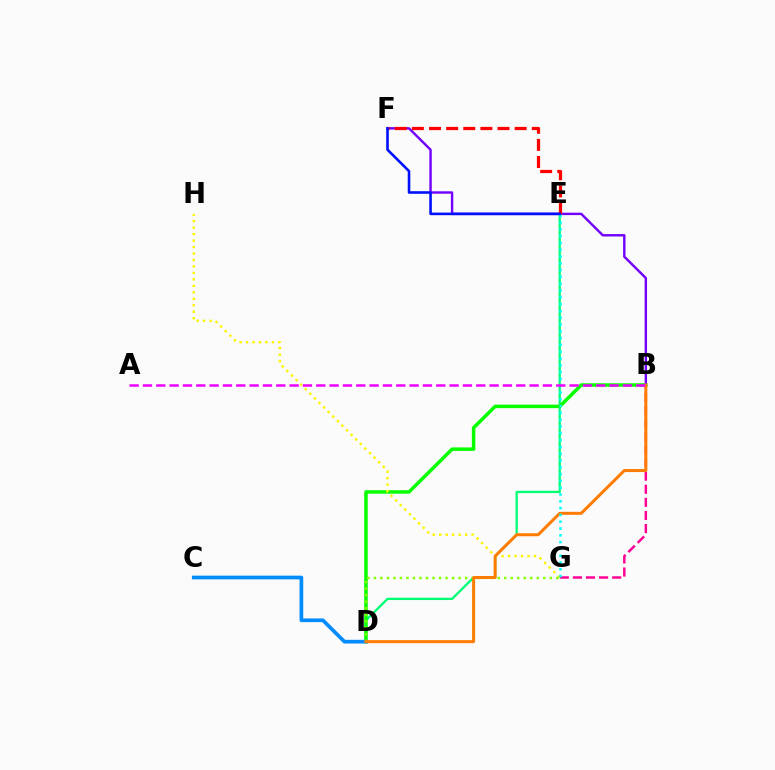{('D', 'E'): [{'color': '#00ff74', 'line_style': 'solid', 'thickness': 1.67}], ('B', 'D'): [{'color': '#08ff00', 'line_style': 'solid', 'thickness': 2.52}, {'color': '#ff7c00', 'line_style': 'solid', 'thickness': 2.16}], ('B', 'G'): [{'color': '#ff0094', 'line_style': 'dashed', 'thickness': 1.78}], ('C', 'D'): [{'color': '#008cff', 'line_style': 'solid', 'thickness': 2.66}], ('B', 'F'): [{'color': '#7200ff', 'line_style': 'solid', 'thickness': 1.73}], ('G', 'H'): [{'color': '#fcf500', 'line_style': 'dotted', 'thickness': 1.76}], ('D', 'G'): [{'color': '#84ff00', 'line_style': 'dotted', 'thickness': 1.77}], ('E', 'F'): [{'color': '#ff0000', 'line_style': 'dashed', 'thickness': 2.33}, {'color': '#0010ff', 'line_style': 'solid', 'thickness': 1.87}], ('E', 'G'): [{'color': '#00fff6', 'line_style': 'dotted', 'thickness': 1.85}], ('A', 'B'): [{'color': '#ee00ff', 'line_style': 'dashed', 'thickness': 1.81}]}